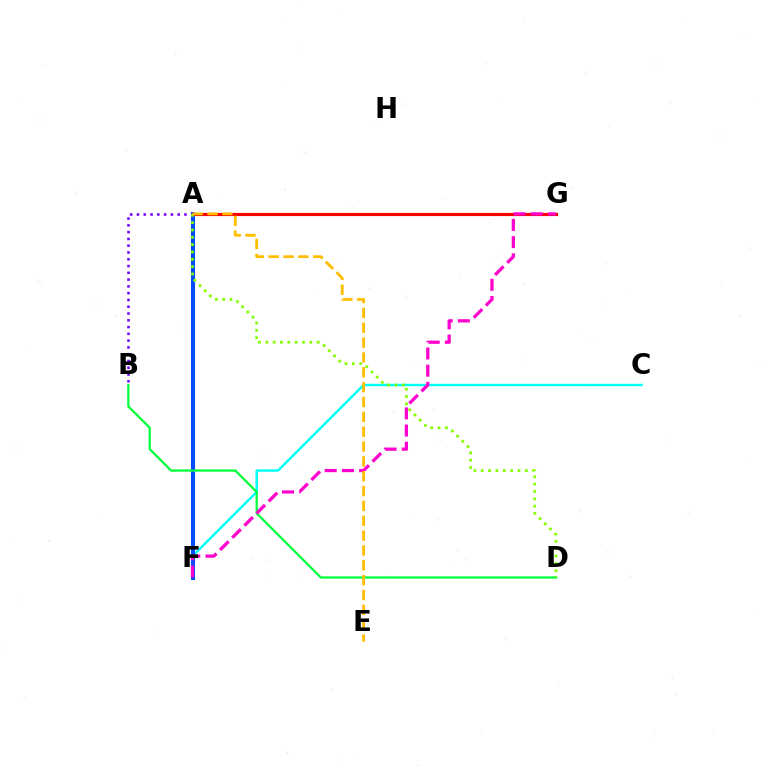{('C', 'F'): [{'color': '#00fff6', 'line_style': 'solid', 'thickness': 1.74}], ('A', 'F'): [{'color': '#004bff', 'line_style': 'solid', 'thickness': 2.9}], ('A', 'G'): [{'color': '#ff0000', 'line_style': 'solid', 'thickness': 2.26}], ('B', 'D'): [{'color': '#00ff39', 'line_style': 'solid', 'thickness': 1.62}], ('A', 'B'): [{'color': '#7200ff', 'line_style': 'dotted', 'thickness': 1.84}], ('A', 'D'): [{'color': '#84ff00', 'line_style': 'dotted', 'thickness': 1.99}], ('F', 'G'): [{'color': '#ff00cf', 'line_style': 'dashed', 'thickness': 2.33}], ('A', 'E'): [{'color': '#ffbd00', 'line_style': 'dashed', 'thickness': 2.02}]}